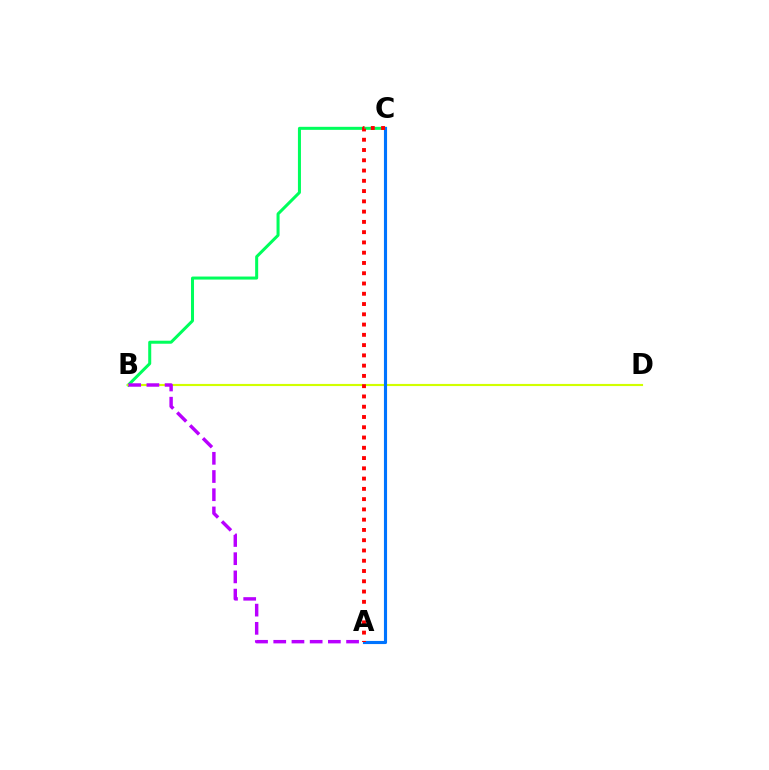{('B', 'C'): [{'color': '#00ff5c', 'line_style': 'solid', 'thickness': 2.18}], ('B', 'D'): [{'color': '#d1ff00', 'line_style': 'solid', 'thickness': 1.54}], ('A', 'B'): [{'color': '#b900ff', 'line_style': 'dashed', 'thickness': 2.47}], ('A', 'C'): [{'color': '#0074ff', 'line_style': 'solid', 'thickness': 2.25}, {'color': '#ff0000', 'line_style': 'dotted', 'thickness': 2.79}]}